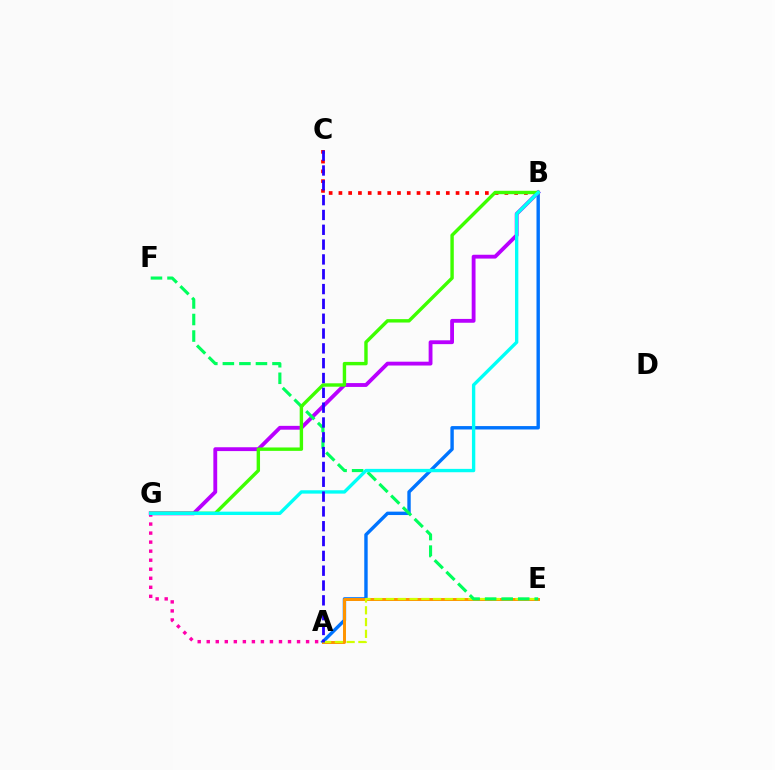{('A', 'G'): [{'color': '#ff00ac', 'line_style': 'dotted', 'thickness': 2.45}], ('A', 'B'): [{'color': '#0074ff', 'line_style': 'solid', 'thickness': 2.45}], ('B', 'G'): [{'color': '#b900ff', 'line_style': 'solid', 'thickness': 2.76}, {'color': '#3dff00', 'line_style': 'solid', 'thickness': 2.45}, {'color': '#00fff6', 'line_style': 'solid', 'thickness': 2.41}], ('A', 'E'): [{'color': '#ff9400', 'line_style': 'solid', 'thickness': 2.14}, {'color': '#d1ff00', 'line_style': 'dashed', 'thickness': 1.6}], ('B', 'C'): [{'color': '#ff0000', 'line_style': 'dotted', 'thickness': 2.65}], ('E', 'F'): [{'color': '#00ff5c', 'line_style': 'dashed', 'thickness': 2.25}], ('A', 'C'): [{'color': '#2500ff', 'line_style': 'dashed', 'thickness': 2.01}]}